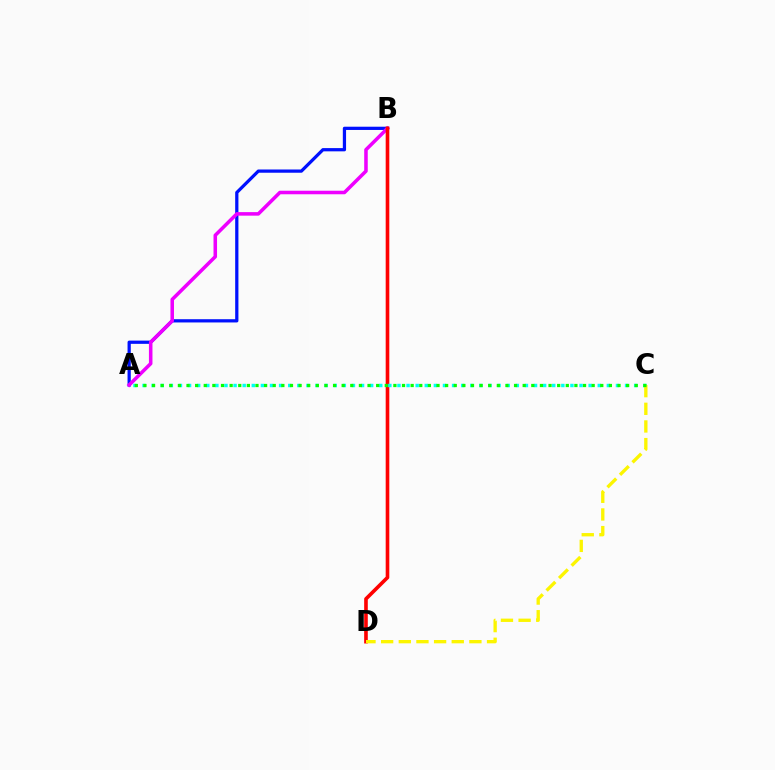{('A', 'B'): [{'color': '#0010ff', 'line_style': 'solid', 'thickness': 2.33}, {'color': '#ee00ff', 'line_style': 'solid', 'thickness': 2.55}], ('B', 'D'): [{'color': '#ff0000', 'line_style': 'solid', 'thickness': 2.61}], ('A', 'C'): [{'color': '#00fff6', 'line_style': 'dotted', 'thickness': 2.47}, {'color': '#08ff00', 'line_style': 'dotted', 'thickness': 2.34}], ('C', 'D'): [{'color': '#fcf500', 'line_style': 'dashed', 'thickness': 2.4}]}